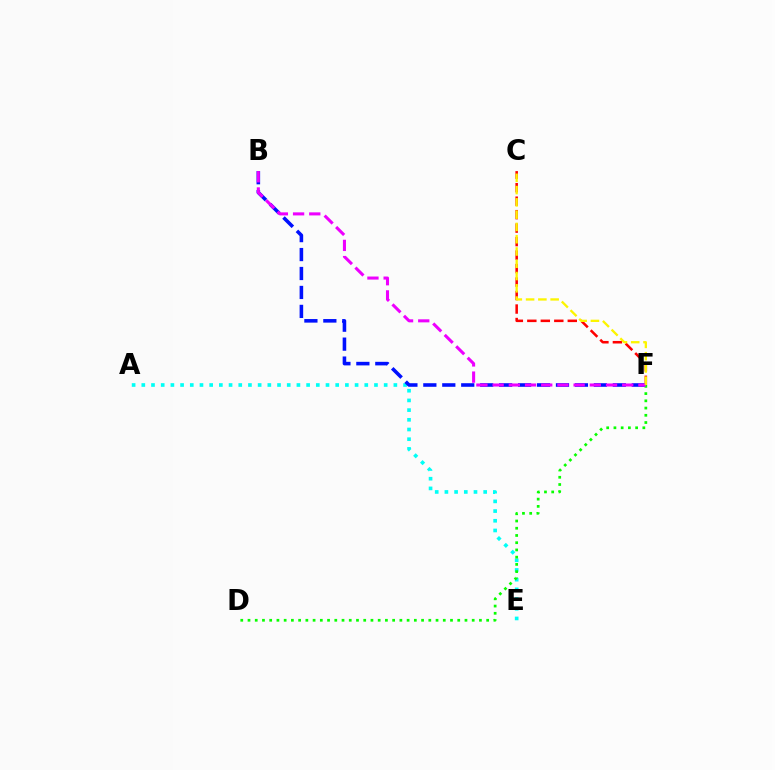{('A', 'E'): [{'color': '#00fff6', 'line_style': 'dotted', 'thickness': 2.63}], ('C', 'F'): [{'color': '#ff0000', 'line_style': 'dashed', 'thickness': 1.83}, {'color': '#fcf500', 'line_style': 'dashed', 'thickness': 1.67}], ('B', 'F'): [{'color': '#0010ff', 'line_style': 'dashed', 'thickness': 2.57}, {'color': '#ee00ff', 'line_style': 'dashed', 'thickness': 2.2}], ('D', 'F'): [{'color': '#08ff00', 'line_style': 'dotted', 'thickness': 1.96}]}